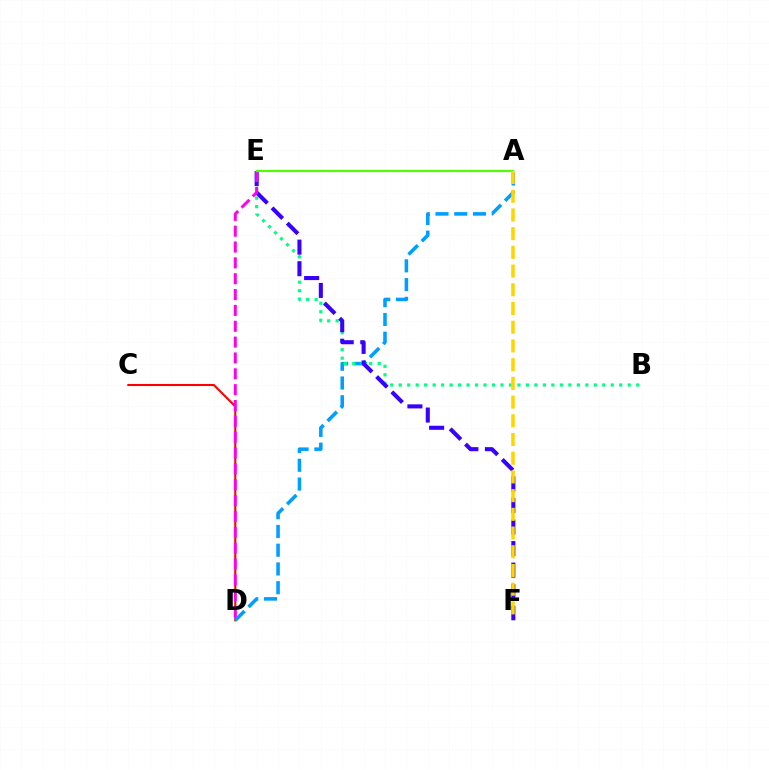{('C', 'D'): [{'color': '#ff0000', 'line_style': 'solid', 'thickness': 1.5}], ('A', 'D'): [{'color': '#009eff', 'line_style': 'dashed', 'thickness': 2.55}], ('B', 'E'): [{'color': '#00ff86', 'line_style': 'dotted', 'thickness': 2.3}], ('E', 'F'): [{'color': '#3700ff', 'line_style': 'dashed', 'thickness': 2.93}], ('D', 'E'): [{'color': '#ff00ed', 'line_style': 'dashed', 'thickness': 2.15}], ('A', 'E'): [{'color': '#4fff00', 'line_style': 'solid', 'thickness': 1.61}], ('A', 'F'): [{'color': '#ffd500', 'line_style': 'dashed', 'thickness': 2.54}]}